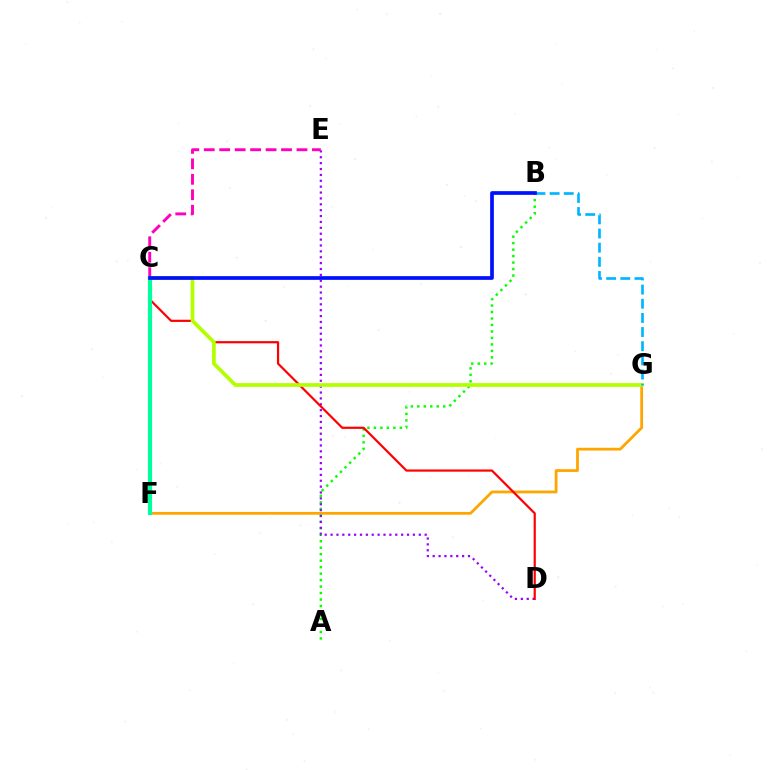{('F', 'G'): [{'color': '#ffa500', 'line_style': 'solid', 'thickness': 2.0}], ('A', 'B'): [{'color': '#08ff00', 'line_style': 'dotted', 'thickness': 1.76}], ('D', 'E'): [{'color': '#9b00ff', 'line_style': 'dotted', 'thickness': 1.6}], ('C', 'E'): [{'color': '#ff00bd', 'line_style': 'dashed', 'thickness': 2.1}], ('C', 'D'): [{'color': '#ff0000', 'line_style': 'solid', 'thickness': 1.58}], ('C', 'G'): [{'color': '#b3ff00', 'line_style': 'solid', 'thickness': 2.67}], ('C', 'F'): [{'color': '#00ff9d', 'line_style': 'solid', 'thickness': 2.99}], ('B', 'G'): [{'color': '#00b5ff', 'line_style': 'dashed', 'thickness': 1.92}], ('B', 'C'): [{'color': '#0010ff', 'line_style': 'solid', 'thickness': 2.66}]}